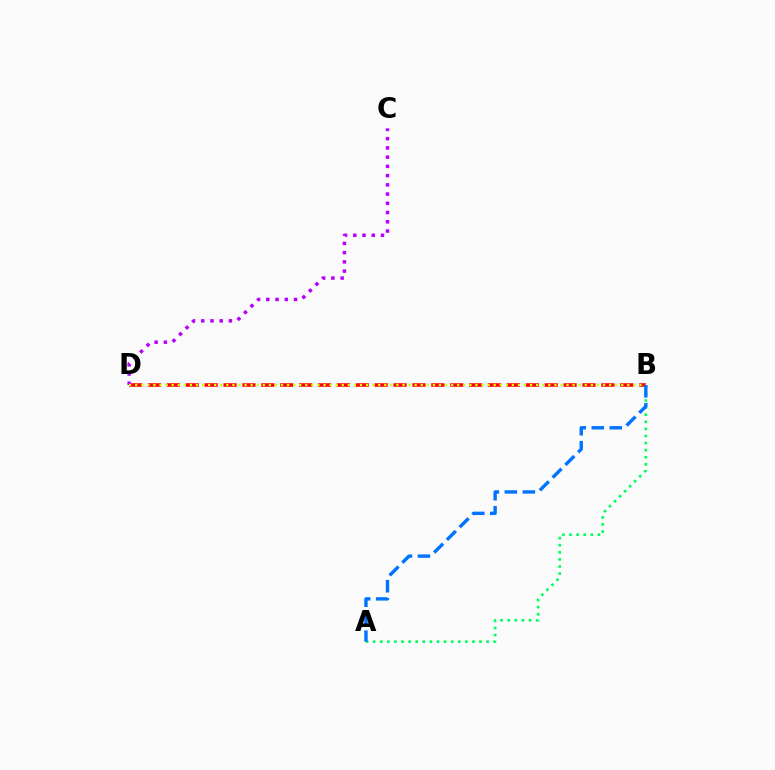{('B', 'D'): [{'color': '#ff0000', 'line_style': 'dashed', 'thickness': 2.57}, {'color': '#d1ff00', 'line_style': 'dotted', 'thickness': 1.65}], ('C', 'D'): [{'color': '#b900ff', 'line_style': 'dotted', 'thickness': 2.51}], ('A', 'B'): [{'color': '#00ff5c', 'line_style': 'dotted', 'thickness': 1.93}, {'color': '#0074ff', 'line_style': 'dashed', 'thickness': 2.44}]}